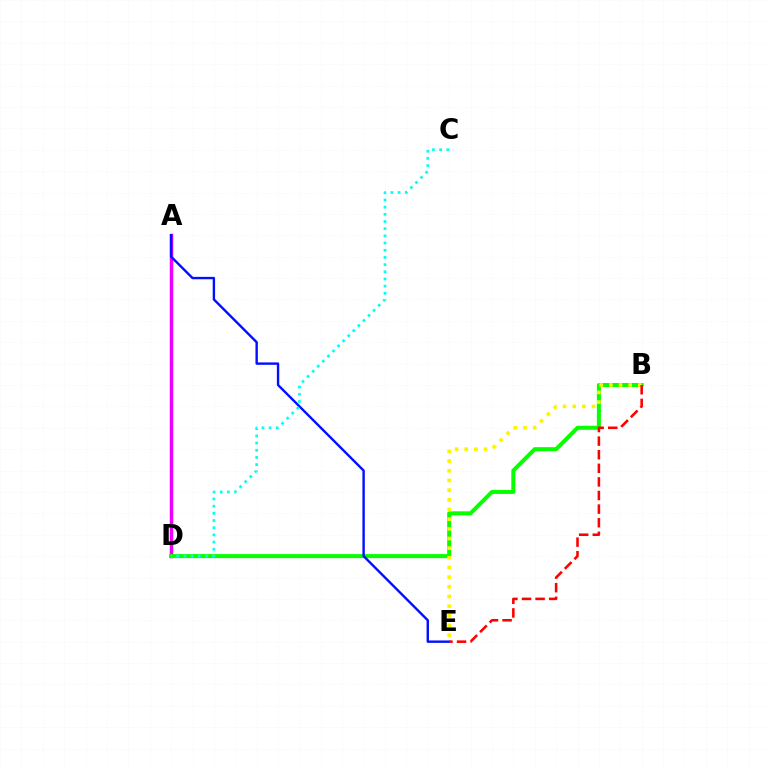{('A', 'D'): [{'color': '#ee00ff', 'line_style': 'solid', 'thickness': 2.51}], ('B', 'D'): [{'color': '#08ff00', 'line_style': 'solid', 'thickness': 2.89}], ('A', 'E'): [{'color': '#0010ff', 'line_style': 'solid', 'thickness': 1.73}], ('B', 'E'): [{'color': '#fcf500', 'line_style': 'dotted', 'thickness': 2.63}, {'color': '#ff0000', 'line_style': 'dashed', 'thickness': 1.85}], ('C', 'D'): [{'color': '#00fff6', 'line_style': 'dotted', 'thickness': 1.95}]}